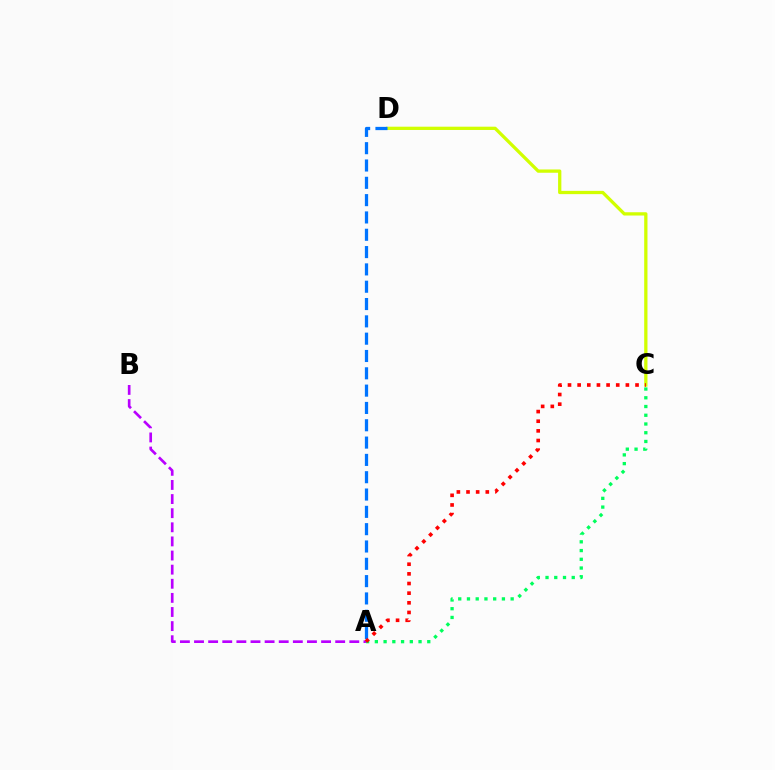{('A', 'C'): [{'color': '#00ff5c', 'line_style': 'dotted', 'thickness': 2.37}, {'color': '#ff0000', 'line_style': 'dotted', 'thickness': 2.62}], ('C', 'D'): [{'color': '#d1ff00', 'line_style': 'solid', 'thickness': 2.36}], ('A', 'D'): [{'color': '#0074ff', 'line_style': 'dashed', 'thickness': 2.35}], ('A', 'B'): [{'color': '#b900ff', 'line_style': 'dashed', 'thickness': 1.92}]}